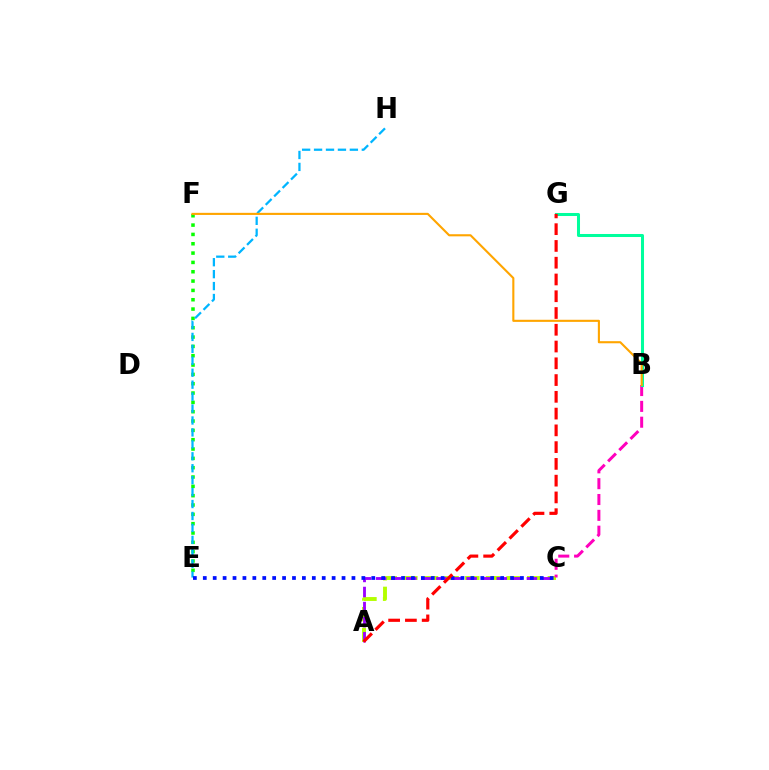{('A', 'C'): [{'color': '#b3ff00', 'line_style': 'dashed', 'thickness': 2.8}, {'color': '#9b00ff', 'line_style': 'dashed', 'thickness': 2.05}], ('E', 'F'): [{'color': '#08ff00', 'line_style': 'dotted', 'thickness': 2.54}], ('E', 'H'): [{'color': '#00b5ff', 'line_style': 'dashed', 'thickness': 1.62}], ('C', 'E'): [{'color': '#0010ff', 'line_style': 'dotted', 'thickness': 2.69}], ('B', 'C'): [{'color': '#ff00bd', 'line_style': 'dashed', 'thickness': 2.15}], ('B', 'G'): [{'color': '#00ff9d', 'line_style': 'solid', 'thickness': 2.18}], ('B', 'F'): [{'color': '#ffa500', 'line_style': 'solid', 'thickness': 1.52}], ('A', 'G'): [{'color': '#ff0000', 'line_style': 'dashed', 'thickness': 2.28}]}